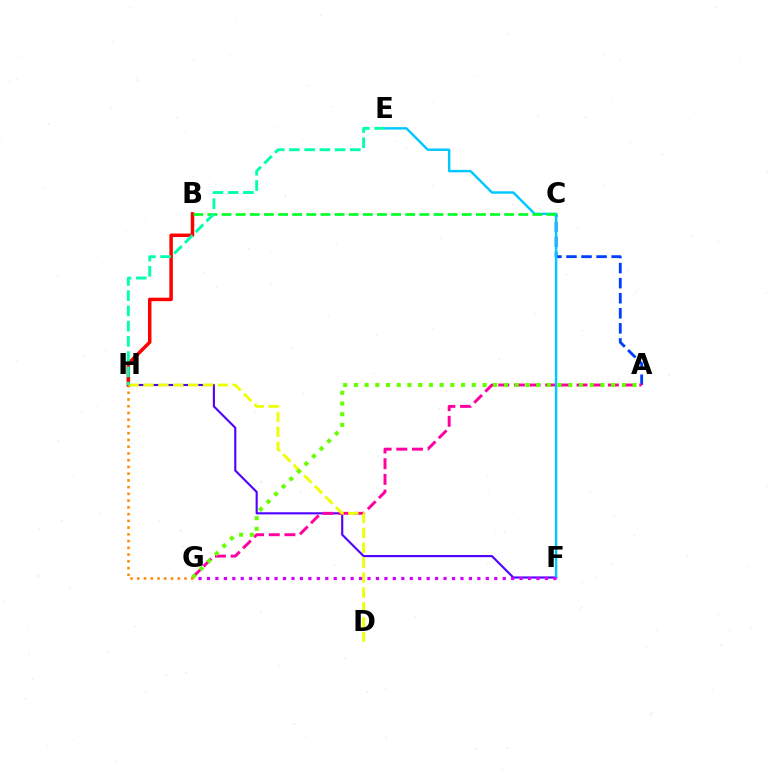{('B', 'H'): [{'color': '#ff0000', 'line_style': 'solid', 'thickness': 2.51}], ('F', 'H'): [{'color': '#4f00ff', 'line_style': 'solid', 'thickness': 1.52}], ('A', 'C'): [{'color': '#003fff', 'line_style': 'dashed', 'thickness': 2.05}], ('A', 'G'): [{'color': '#ff00a0', 'line_style': 'dashed', 'thickness': 2.13}, {'color': '#66ff00', 'line_style': 'dotted', 'thickness': 2.91}], ('E', 'F'): [{'color': '#00c7ff', 'line_style': 'solid', 'thickness': 1.74}], ('D', 'H'): [{'color': '#eeff00', 'line_style': 'dashed', 'thickness': 2.02}], ('F', 'G'): [{'color': '#d600ff', 'line_style': 'dotted', 'thickness': 2.3}], ('B', 'C'): [{'color': '#00ff27', 'line_style': 'dashed', 'thickness': 1.92}], ('E', 'H'): [{'color': '#00ffaf', 'line_style': 'dashed', 'thickness': 2.07}], ('G', 'H'): [{'color': '#ff8800', 'line_style': 'dotted', 'thickness': 1.83}]}